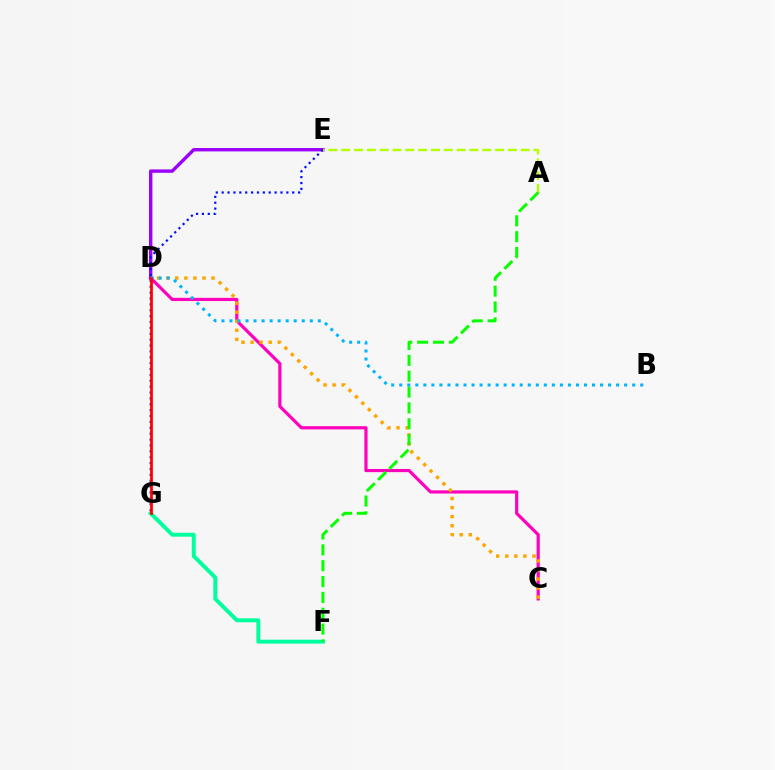{('C', 'D'): [{'color': '#ff00bd', 'line_style': 'solid', 'thickness': 2.29}, {'color': '#ffa500', 'line_style': 'dotted', 'thickness': 2.46}], ('D', 'E'): [{'color': '#9b00ff', 'line_style': 'solid', 'thickness': 2.44}], ('F', 'G'): [{'color': '#00ff9d', 'line_style': 'solid', 'thickness': 2.83}], ('E', 'G'): [{'color': '#0010ff', 'line_style': 'dotted', 'thickness': 1.6}], ('A', 'E'): [{'color': '#b3ff00', 'line_style': 'dashed', 'thickness': 1.74}], ('A', 'F'): [{'color': '#08ff00', 'line_style': 'dashed', 'thickness': 2.15}], ('B', 'D'): [{'color': '#00b5ff', 'line_style': 'dotted', 'thickness': 2.18}], ('D', 'G'): [{'color': '#ff0000', 'line_style': 'solid', 'thickness': 1.97}]}